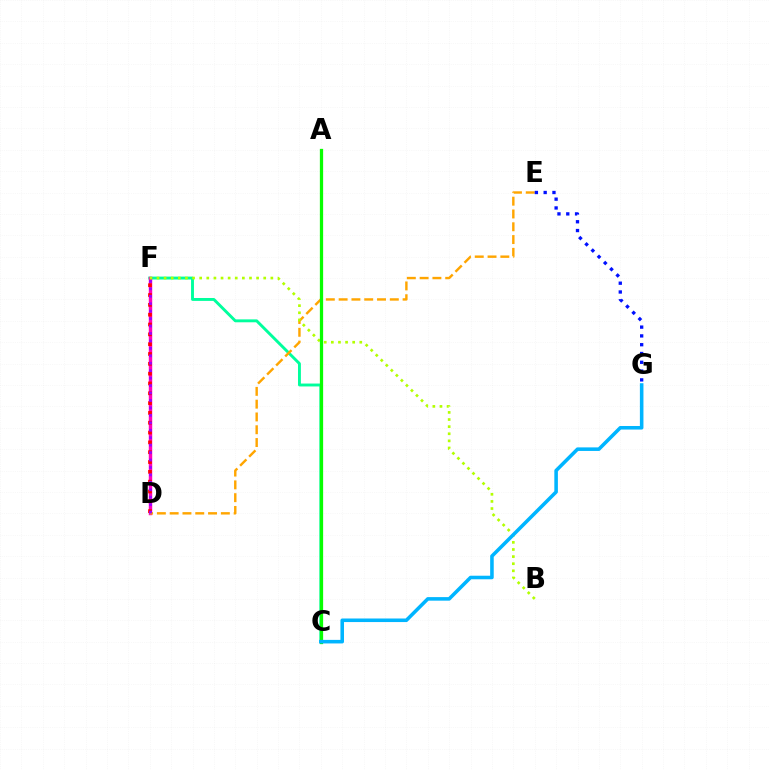{('C', 'F'): [{'color': '#00ff9d', 'line_style': 'solid', 'thickness': 2.09}], ('D', 'F'): [{'color': '#ff00bd', 'line_style': 'solid', 'thickness': 2.48}, {'color': '#ff0000', 'line_style': 'dotted', 'thickness': 2.67}, {'color': '#9b00ff', 'line_style': 'dotted', 'thickness': 2.02}], ('D', 'E'): [{'color': '#ffa500', 'line_style': 'dashed', 'thickness': 1.74}], ('B', 'F'): [{'color': '#b3ff00', 'line_style': 'dotted', 'thickness': 1.93}], ('A', 'C'): [{'color': '#08ff00', 'line_style': 'solid', 'thickness': 2.35}], ('C', 'G'): [{'color': '#00b5ff', 'line_style': 'solid', 'thickness': 2.56}], ('E', 'G'): [{'color': '#0010ff', 'line_style': 'dotted', 'thickness': 2.39}]}